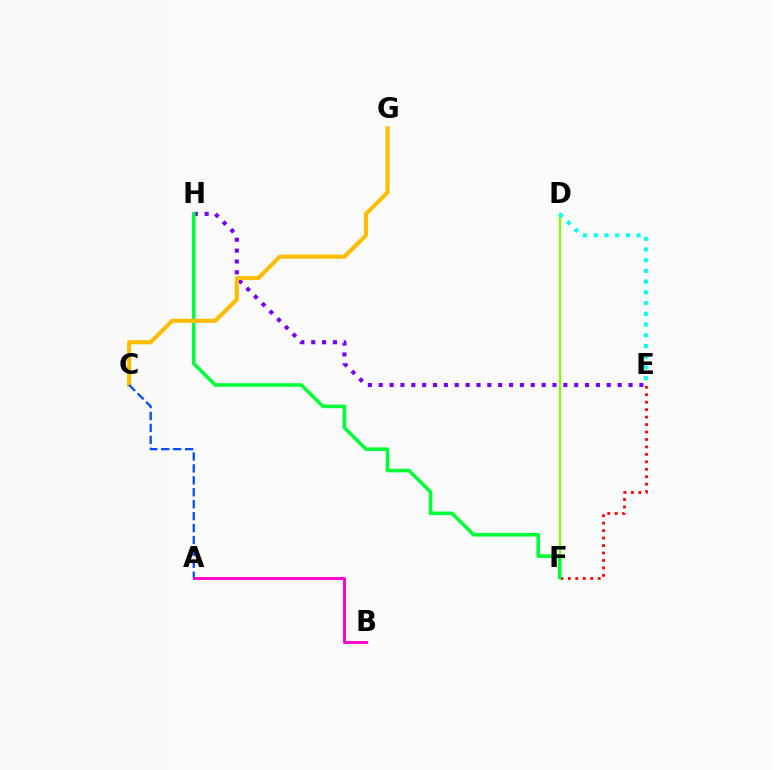{('D', 'F'): [{'color': '#84ff00', 'line_style': 'solid', 'thickness': 1.64}], ('E', 'F'): [{'color': '#ff0000', 'line_style': 'dotted', 'thickness': 2.03}], ('E', 'H'): [{'color': '#7200ff', 'line_style': 'dotted', 'thickness': 2.95}], ('F', 'H'): [{'color': '#00ff39', 'line_style': 'solid', 'thickness': 2.59}], ('A', 'B'): [{'color': '#ff00cf', 'line_style': 'solid', 'thickness': 2.11}], ('D', 'E'): [{'color': '#00fff6', 'line_style': 'dotted', 'thickness': 2.91}], ('C', 'G'): [{'color': '#ffbd00', 'line_style': 'solid', 'thickness': 2.97}], ('A', 'C'): [{'color': '#004bff', 'line_style': 'dashed', 'thickness': 1.62}]}